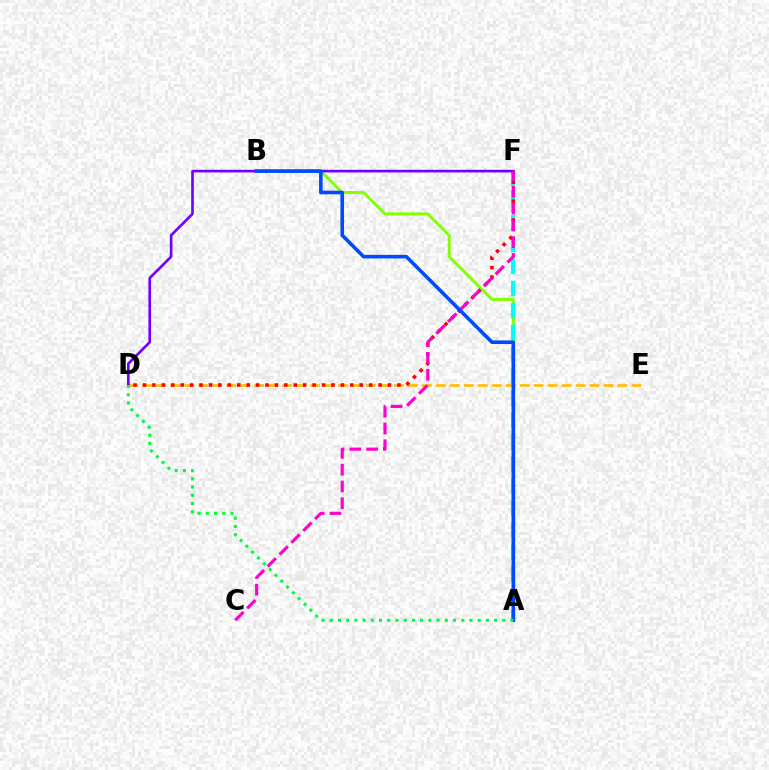{('A', 'B'): [{'color': '#84ff00', 'line_style': 'solid', 'thickness': 2.11}, {'color': '#004bff', 'line_style': 'solid', 'thickness': 2.59}], ('D', 'E'): [{'color': '#ffbd00', 'line_style': 'dashed', 'thickness': 1.9}], ('A', 'F'): [{'color': '#00fff6', 'line_style': 'dashed', 'thickness': 2.98}], ('D', 'F'): [{'color': '#7200ff', 'line_style': 'solid', 'thickness': 1.91}, {'color': '#ff0000', 'line_style': 'dotted', 'thickness': 2.56}], ('C', 'F'): [{'color': '#ff00cf', 'line_style': 'dashed', 'thickness': 2.28}], ('A', 'D'): [{'color': '#00ff39', 'line_style': 'dotted', 'thickness': 2.23}]}